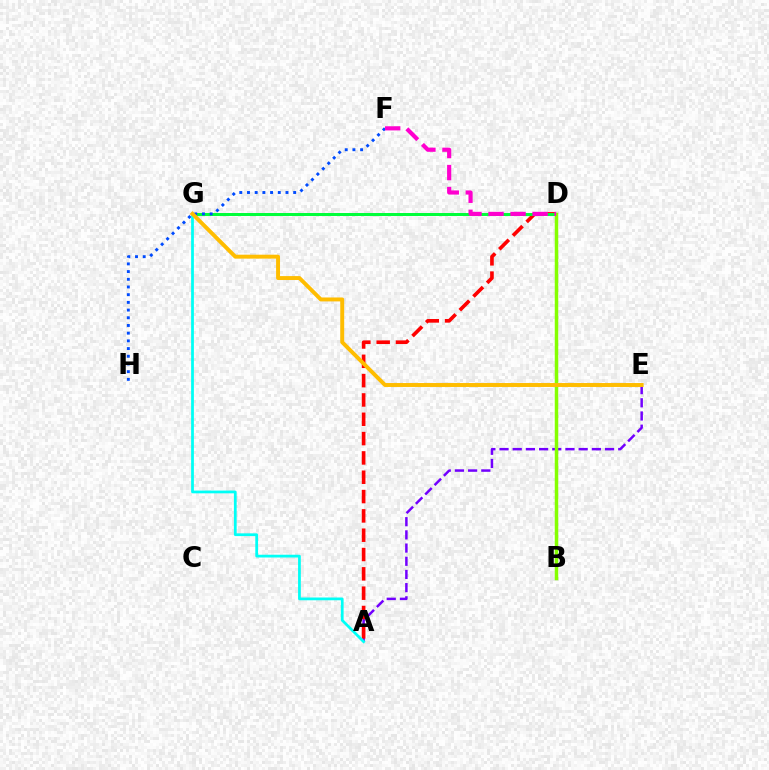{('A', 'E'): [{'color': '#7200ff', 'line_style': 'dashed', 'thickness': 1.79}], ('A', 'D'): [{'color': '#ff0000', 'line_style': 'dashed', 'thickness': 2.63}], ('D', 'G'): [{'color': '#00ff39', 'line_style': 'solid', 'thickness': 2.14}], ('F', 'H'): [{'color': '#004bff', 'line_style': 'dotted', 'thickness': 2.09}], ('A', 'G'): [{'color': '#00fff6', 'line_style': 'solid', 'thickness': 1.99}], ('B', 'D'): [{'color': '#84ff00', 'line_style': 'solid', 'thickness': 2.51}], ('D', 'F'): [{'color': '#ff00cf', 'line_style': 'dashed', 'thickness': 2.99}], ('E', 'G'): [{'color': '#ffbd00', 'line_style': 'solid', 'thickness': 2.83}]}